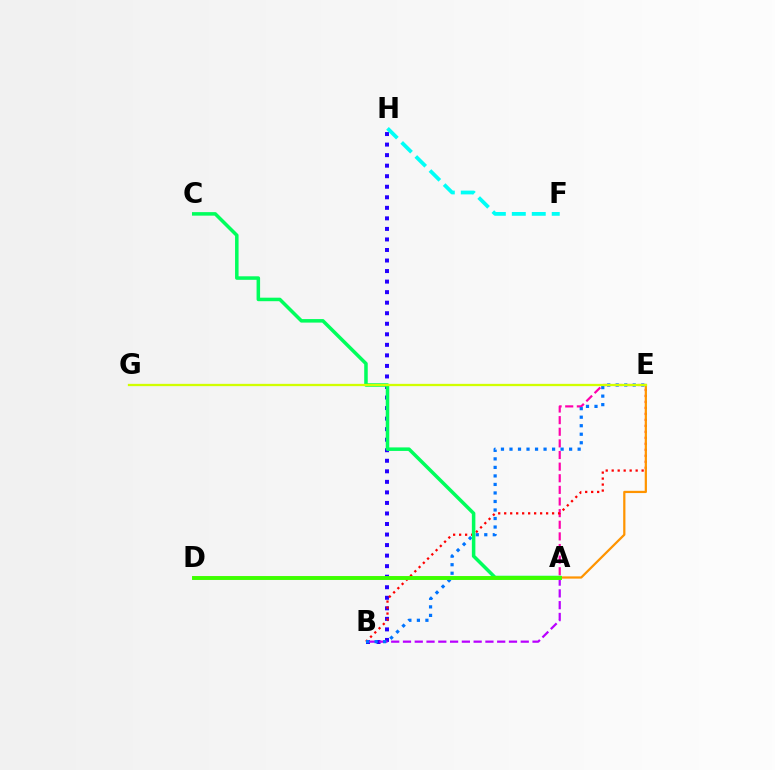{('B', 'H'): [{'color': '#2500ff', 'line_style': 'dotted', 'thickness': 2.86}], ('A', 'E'): [{'color': '#ff00ac', 'line_style': 'dashed', 'thickness': 1.58}, {'color': '#ff9400', 'line_style': 'solid', 'thickness': 1.61}], ('A', 'B'): [{'color': '#b900ff', 'line_style': 'dashed', 'thickness': 1.6}], ('B', 'E'): [{'color': '#ff0000', 'line_style': 'dotted', 'thickness': 1.63}, {'color': '#0074ff', 'line_style': 'dotted', 'thickness': 2.31}], ('F', 'H'): [{'color': '#00fff6', 'line_style': 'dashed', 'thickness': 2.71}], ('A', 'C'): [{'color': '#00ff5c', 'line_style': 'solid', 'thickness': 2.54}], ('E', 'G'): [{'color': '#d1ff00', 'line_style': 'solid', 'thickness': 1.65}], ('A', 'D'): [{'color': '#3dff00', 'line_style': 'solid', 'thickness': 2.83}]}